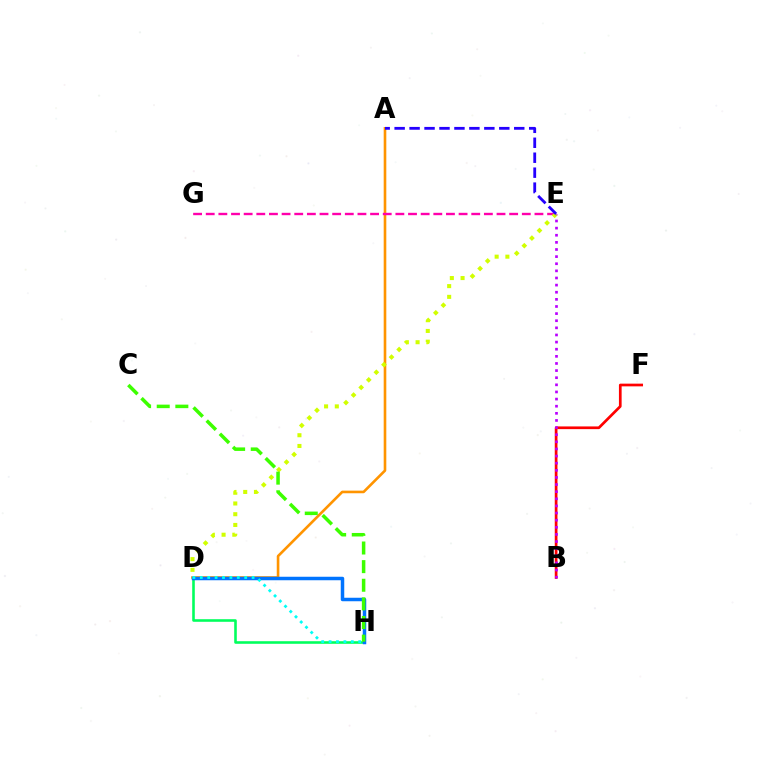{('B', 'F'): [{'color': '#ff0000', 'line_style': 'solid', 'thickness': 1.95}], ('A', 'D'): [{'color': '#ff9400', 'line_style': 'solid', 'thickness': 1.89}], ('E', 'G'): [{'color': '#ff00ac', 'line_style': 'dashed', 'thickness': 1.72}], ('D', 'E'): [{'color': '#d1ff00', 'line_style': 'dotted', 'thickness': 2.92}], ('D', 'H'): [{'color': '#00ff5c', 'line_style': 'solid', 'thickness': 1.86}, {'color': '#0074ff', 'line_style': 'solid', 'thickness': 2.52}, {'color': '#00fff6', 'line_style': 'dotted', 'thickness': 2.01}], ('B', 'E'): [{'color': '#b900ff', 'line_style': 'dotted', 'thickness': 1.94}], ('C', 'H'): [{'color': '#3dff00', 'line_style': 'dashed', 'thickness': 2.53}], ('A', 'E'): [{'color': '#2500ff', 'line_style': 'dashed', 'thickness': 2.03}]}